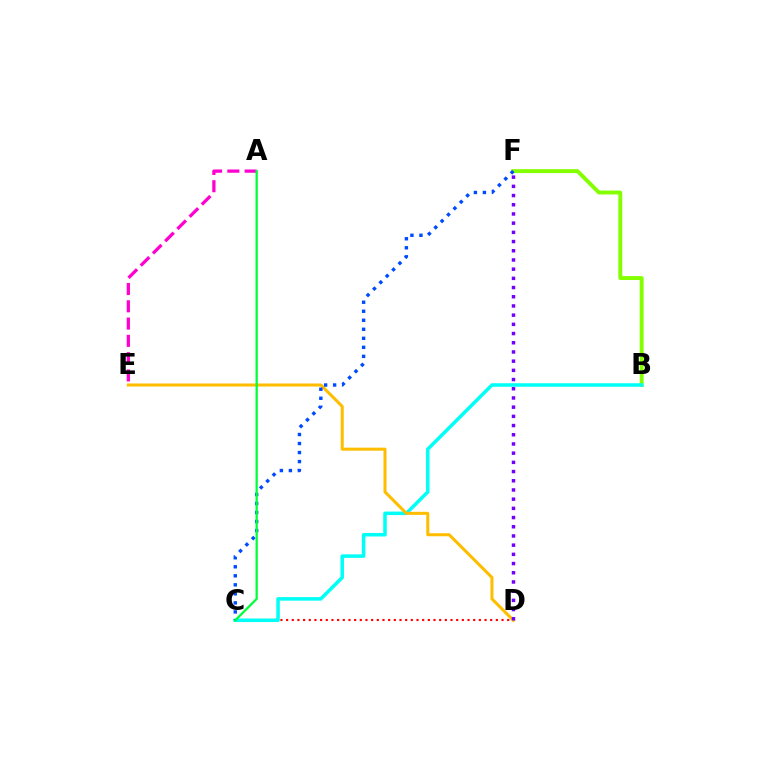{('A', 'E'): [{'color': '#ff00cf', 'line_style': 'dashed', 'thickness': 2.35}], ('C', 'D'): [{'color': '#ff0000', 'line_style': 'dotted', 'thickness': 1.54}], ('B', 'F'): [{'color': '#84ff00', 'line_style': 'solid', 'thickness': 2.82}], ('B', 'C'): [{'color': '#00fff6', 'line_style': 'solid', 'thickness': 2.54}], ('D', 'E'): [{'color': '#ffbd00', 'line_style': 'solid', 'thickness': 2.19}], ('C', 'F'): [{'color': '#004bff', 'line_style': 'dotted', 'thickness': 2.45}], ('D', 'F'): [{'color': '#7200ff', 'line_style': 'dotted', 'thickness': 2.5}], ('A', 'C'): [{'color': '#00ff39', 'line_style': 'solid', 'thickness': 1.63}]}